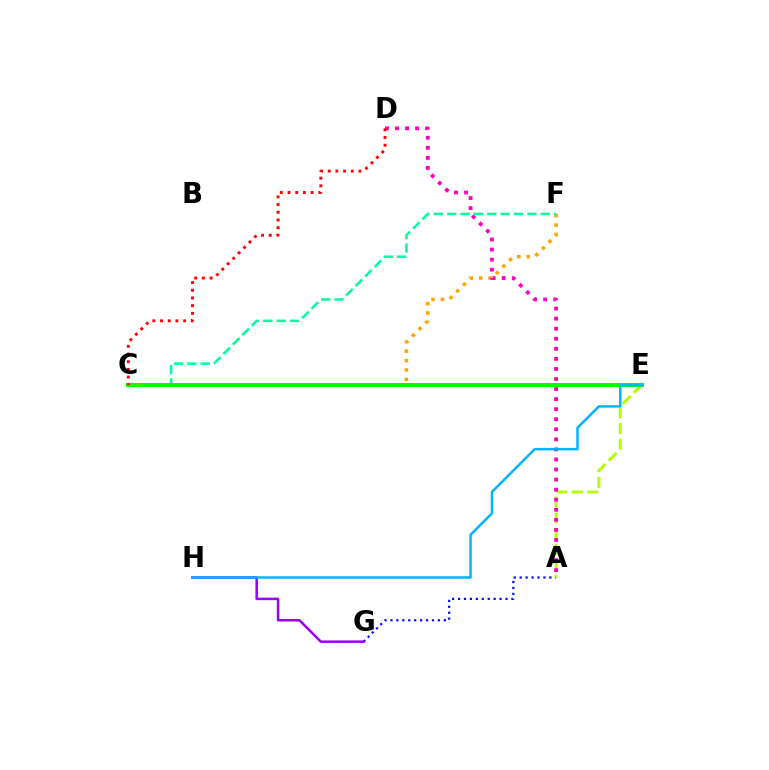{('C', 'F'): [{'color': '#ffa500', 'line_style': 'dotted', 'thickness': 2.56}, {'color': '#00ff9d', 'line_style': 'dashed', 'thickness': 1.82}], ('A', 'G'): [{'color': '#0010ff', 'line_style': 'dotted', 'thickness': 1.61}], ('A', 'E'): [{'color': '#b3ff00', 'line_style': 'dashed', 'thickness': 2.13}], ('A', 'D'): [{'color': '#ff00bd', 'line_style': 'dotted', 'thickness': 2.73}], ('G', 'H'): [{'color': '#9b00ff', 'line_style': 'solid', 'thickness': 1.82}], ('C', 'E'): [{'color': '#08ff00', 'line_style': 'solid', 'thickness': 2.93}], ('C', 'D'): [{'color': '#ff0000', 'line_style': 'dotted', 'thickness': 2.09}], ('E', 'H'): [{'color': '#00b5ff', 'line_style': 'solid', 'thickness': 1.8}]}